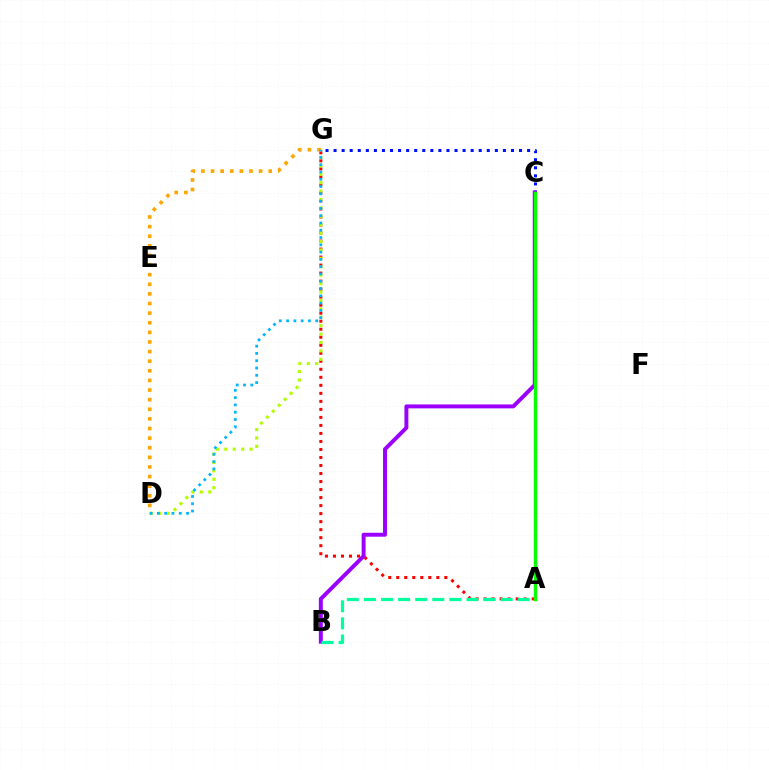{('A', 'G'): [{'color': '#ff0000', 'line_style': 'dotted', 'thickness': 2.18}], ('C', 'G'): [{'color': '#0010ff', 'line_style': 'dotted', 'thickness': 2.19}], ('D', 'G'): [{'color': '#b3ff00', 'line_style': 'dotted', 'thickness': 2.29}, {'color': '#ffa500', 'line_style': 'dotted', 'thickness': 2.61}, {'color': '#00b5ff', 'line_style': 'dotted', 'thickness': 1.98}], ('B', 'C'): [{'color': '#9b00ff', 'line_style': 'solid', 'thickness': 2.84}], ('A', 'B'): [{'color': '#00ff9d', 'line_style': 'dashed', 'thickness': 2.32}], ('A', 'C'): [{'color': '#ff00bd', 'line_style': 'dotted', 'thickness': 1.81}, {'color': '#08ff00', 'line_style': 'solid', 'thickness': 2.44}]}